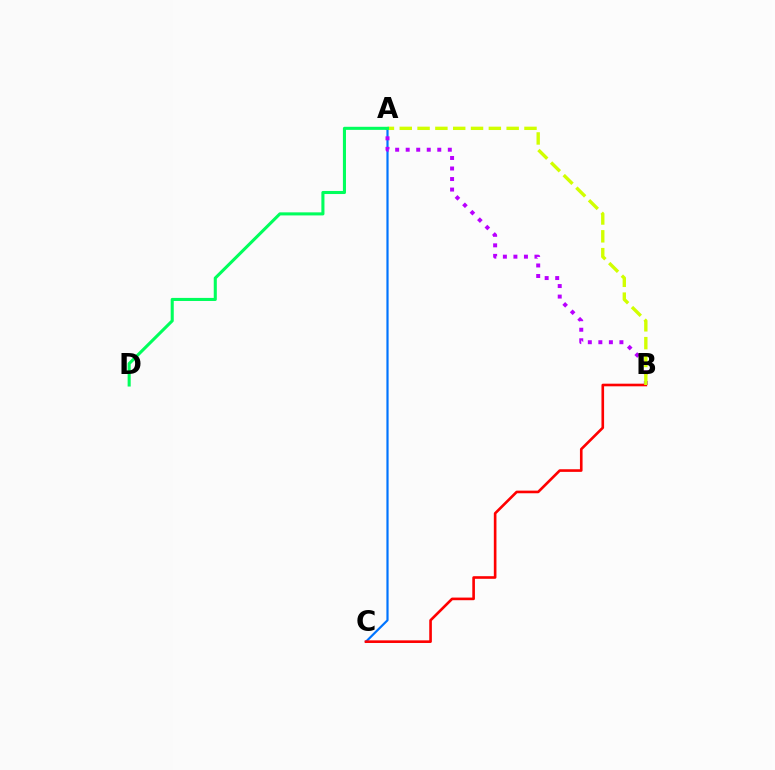{('A', 'C'): [{'color': '#0074ff', 'line_style': 'solid', 'thickness': 1.58}], ('A', 'B'): [{'color': '#b900ff', 'line_style': 'dotted', 'thickness': 2.86}, {'color': '#d1ff00', 'line_style': 'dashed', 'thickness': 2.42}], ('B', 'C'): [{'color': '#ff0000', 'line_style': 'solid', 'thickness': 1.89}], ('A', 'D'): [{'color': '#00ff5c', 'line_style': 'solid', 'thickness': 2.21}]}